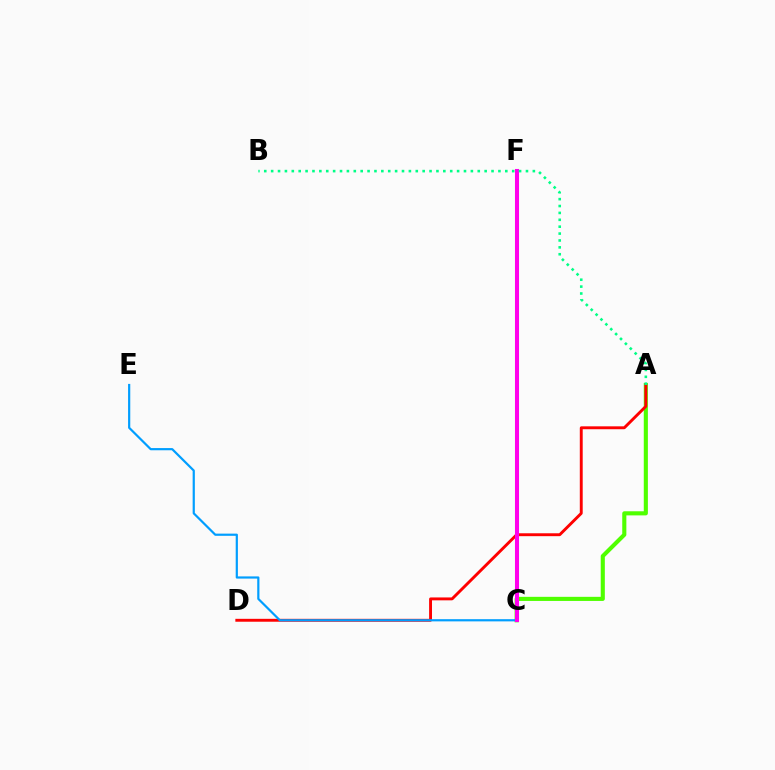{('A', 'C'): [{'color': '#4fff00', 'line_style': 'solid', 'thickness': 2.96}], ('A', 'D'): [{'color': '#ff0000', 'line_style': 'solid', 'thickness': 2.09}], ('C', 'F'): [{'color': '#ffd500', 'line_style': 'dotted', 'thickness': 1.7}, {'color': '#3700ff', 'line_style': 'solid', 'thickness': 2.84}, {'color': '#ff00ed', 'line_style': 'solid', 'thickness': 2.92}], ('C', 'E'): [{'color': '#009eff', 'line_style': 'solid', 'thickness': 1.58}], ('A', 'B'): [{'color': '#00ff86', 'line_style': 'dotted', 'thickness': 1.87}]}